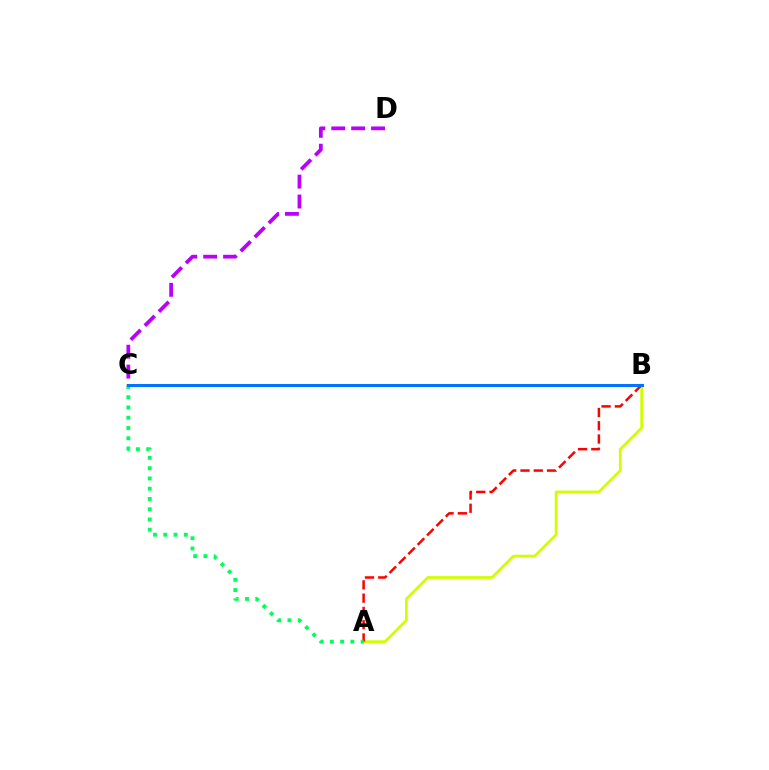{('A', 'B'): [{'color': '#d1ff00', 'line_style': 'solid', 'thickness': 1.98}, {'color': '#ff0000', 'line_style': 'dashed', 'thickness': 1.8}], ('C', 'D'): [{'color': '#b900ff', 'line_style': 'dashed', 'thickness': 2.7}], ('A', 'C'): [{'color': '#00ff5c', 'line_style': 'dotted', 'thickness': 2.79}], ('B', 'C'): [{'color': '#0074ff', 'line_style': 'solid', 'thickness': 2.14}]}